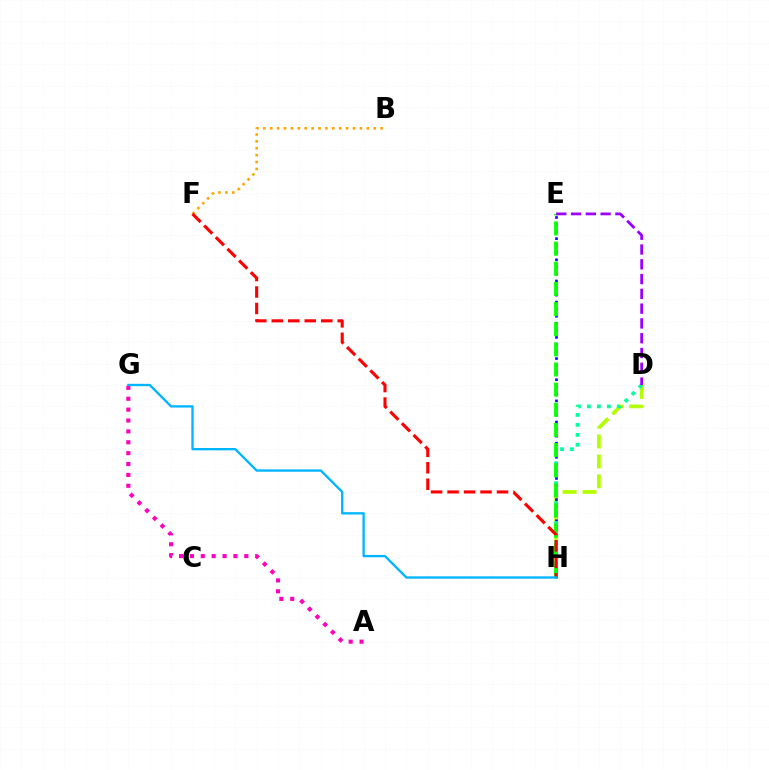{('D', 'H'): [{'color': '#b3ff00', 'line_style': 'dashed', 'thickness': 2.71}, {'color': '#00ff9d', 'line_style': 'dotted', 'thickness': 2.71}], ('E', 'H'): [{'color': '#0010ff', 'line_style': 'dotted', 'thickness': 1.92}, {'color': '#08ff00', 'line_style': 'dashed', 'thickness': 2.74}], ('B', 'F'): [{'color': '#ffa500', 'line_style': 'dotted', 'thickness': 1.87}], ('F', 'H'): [{'color': '#ff0000', 'line_style': 'dashed', 'thickness': 2.24}], ('D', 'E'): [{'color': '#9b00ff', 'line_style': 'dashed', 'thickness': 2.01}], ('A', 'G'): [{'color': '#ff00bd', 'line_style': 'dotted', 'thickness': 2.96}], ('G', 'H'): [{'color': '#00b5ff', 'line_style': 'solid', 'thickness': 1.68}]}